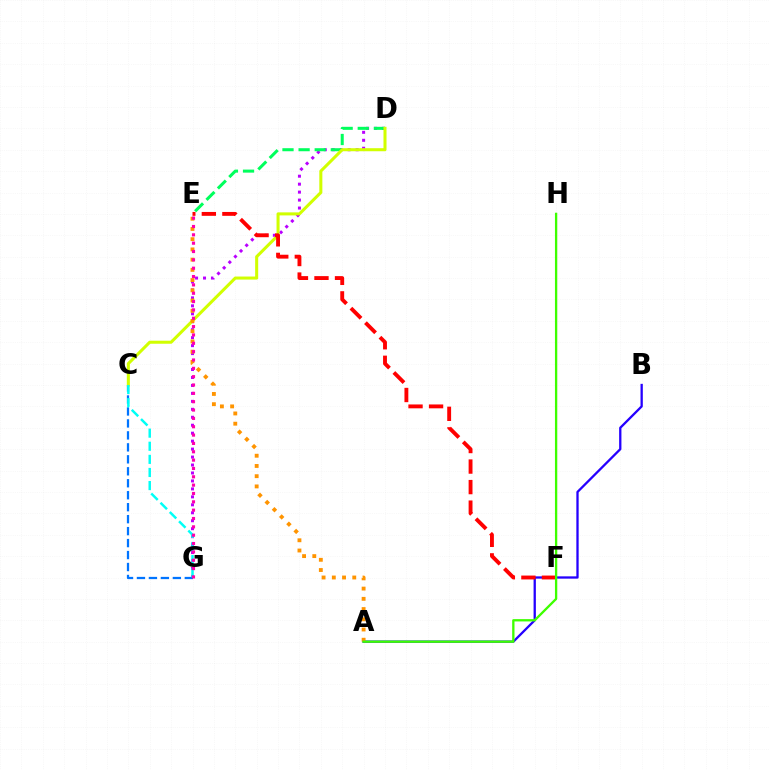{('D', 'G'): [{'color': '#b900ff', 'line_style': 'dotted', 'thickness': 2.16}], ('C', 'G'): [{'color': '#0074ff', 'line_style': 'dashed', 'thickness': 1.63}, {'color': '#00fff6', 'line_style': 'dashed', 'thickness': 1.78}], ('D', 'E'): [{'color': '#00ff5c', 'line_style': 'dashed', 'thickness': 2.19}], ('C', 'D'): [{'color': '#d1ff00', 'line_style': 'solid', 'thickness': 2.19}], ('A', 'B'): [{'color': '#2500ff', 'line_style': 'solid', 'thickness': 1.65}], ('E', 'F'): [{'color': '#ff0000', 'line_style': 'dashed', 'thickness': 2.79}], ('A', 'E'): [{'color': '#ff9400', 'line_style': 'dotted', 'thickness': 2.78}], ('E', 'G'): [{'color': '#ff00ac', 'line_style': 'dotted', 'thickness': 2.27}], ('A', 'H'): [{'color': '#3dff00', 'line_style': 'solid', 'thickness': 1.67}]}